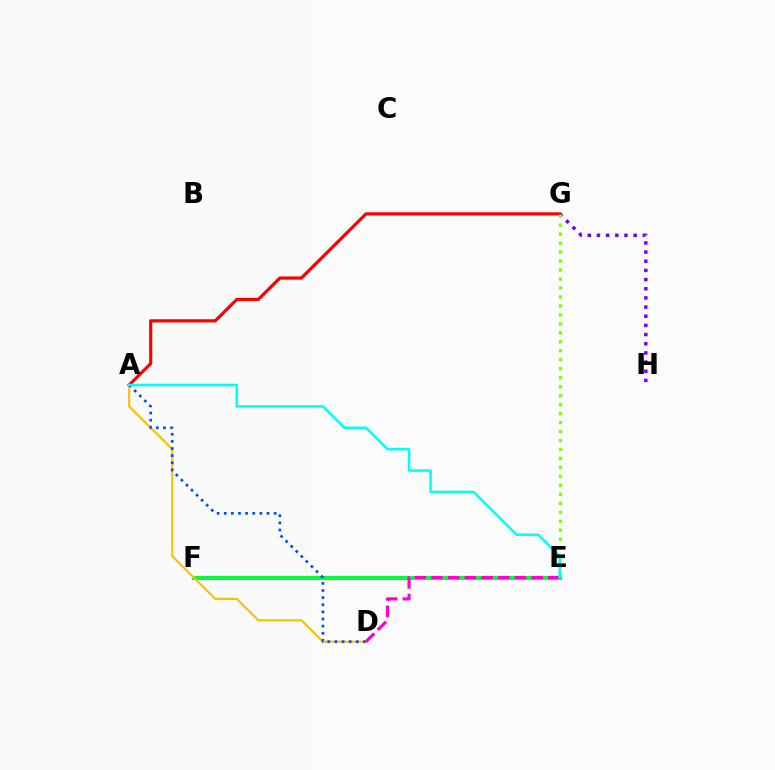{('E', 'F'): [{'color': '#00ff39', 'line_style': 'solid', 'thickness': 2.85}], ('A', 'G'): [{'color': '#ff0000', 'line_style': 'solid', 'thickness': 2.31}], ('G', 'H'): [{'color': '#7200ff', 'line_style': 'dotted', 'thickness': 2.49}], ('E', 'G'): [{'color': '#84ff00', 'line_style': 'dotted', 'thickness': 2.44}], ('A', 'D'): [{'color': '#ffbd00', 'line_style': 'solid', 'thickness': 1.51}, {'color': '#004bff', 'line_style': 'dotted', 'thickness': 1.94}], ('D', 'E'): [{'color': '#ff00cf', 'line_style': 'dashed', 'thickness': 2.27}], ('A', 'E'): [{'color': '#00fff6', 'line_style': 'solid', 'thickness': 1.85}]}